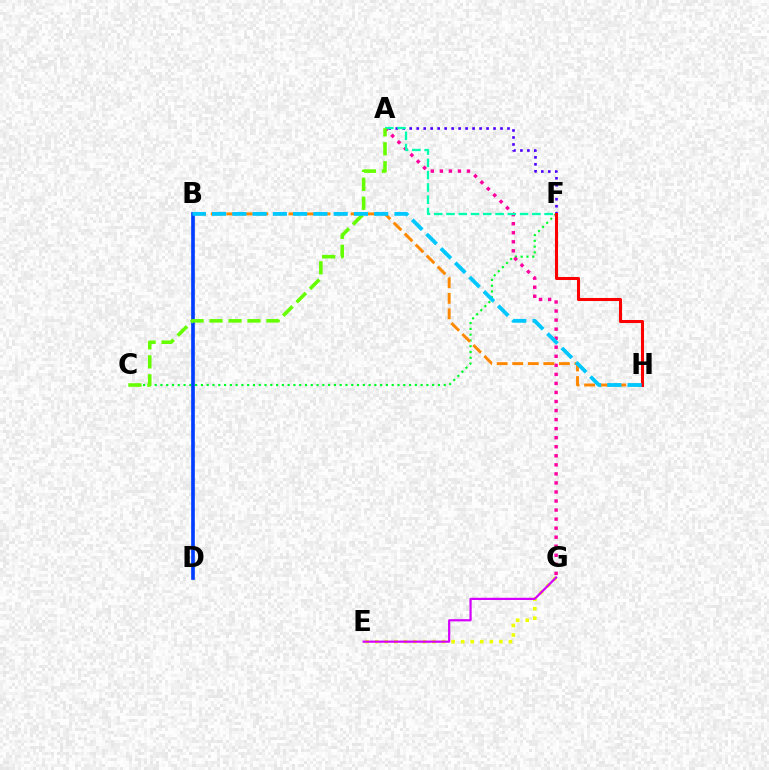{('C', 'F'): [{'color': '#00ff27', 'line_style': 'dotted', 'thickness': 1.57}], ('A', 'G'): [{'color': '#ff00a0', 'line_style': 'dotted', 'thickness': 2.46}], ('B', 'H'): [{'color': '#ff8800', 'line_style': 'dashed', 'thickness': 2.11}, {'color': '#00c7ff', 'line_style': 'dashed', 'thickness': 2.75}], ('A', 'F'): [{'color': '#4f00ff', 'line_style': 'dotted', 'thickness': 1.9}, {'color': '#00ffaf', 'line_style': 'dashed', 'thickness': 1.67}], ('B', 'D'): [{'color': '#003fff', 'line_style': 'solid', 'thickness': 2.64}], ('E', 'G'): [{'color': '#eeff00', 'line_style': 'dotted', 'thickness': 2.6}, {'color': '#d600ff', 'line_style': 'solid', 'thickness': 1.59}], ('A', 'C'): [{'color': '#66ff00', 'line_style': 'dashed', 'thickness': 2.58}], ('F', 'H'): [{'color': '#ff0000', 'line_style': 'solid', 'thickness': 2.19}]}